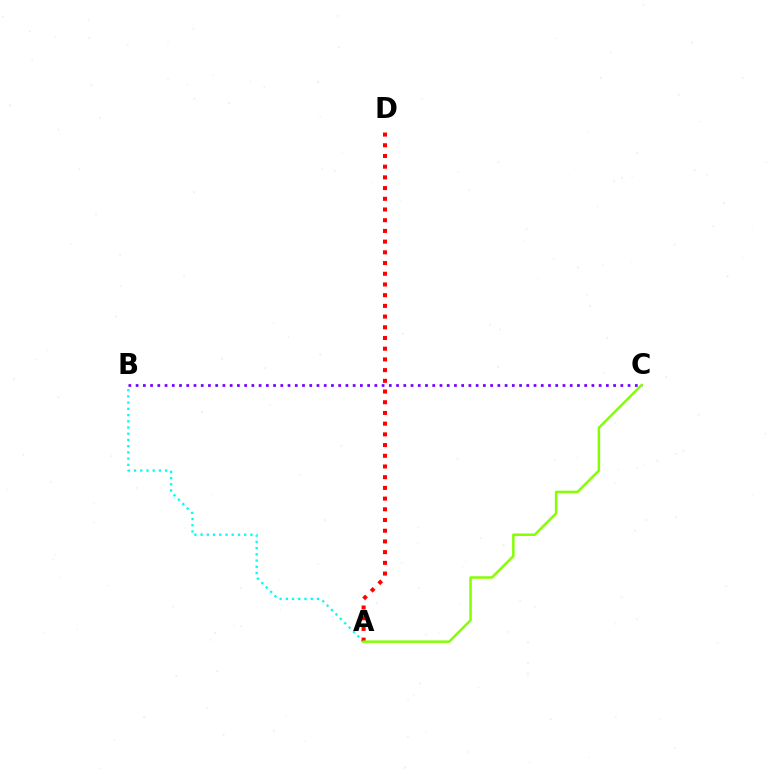{('A', 'B'): [{'color': '#00fff6', 'line_style': 'dotted', 'thickness': 1.69}], ('A', 'D'): [{'color': '#ff0000', 'line_style': 'dotted', 'thickness': 2.91}], ('B', 'C'): [{'color': '#7200ff', 'line_style': 'dotted', 'thickness': 1.97}], ('A', 'C'): [{'color': '#84ff00', 'line_style': 'solid', 'thickness': 1.8}]}